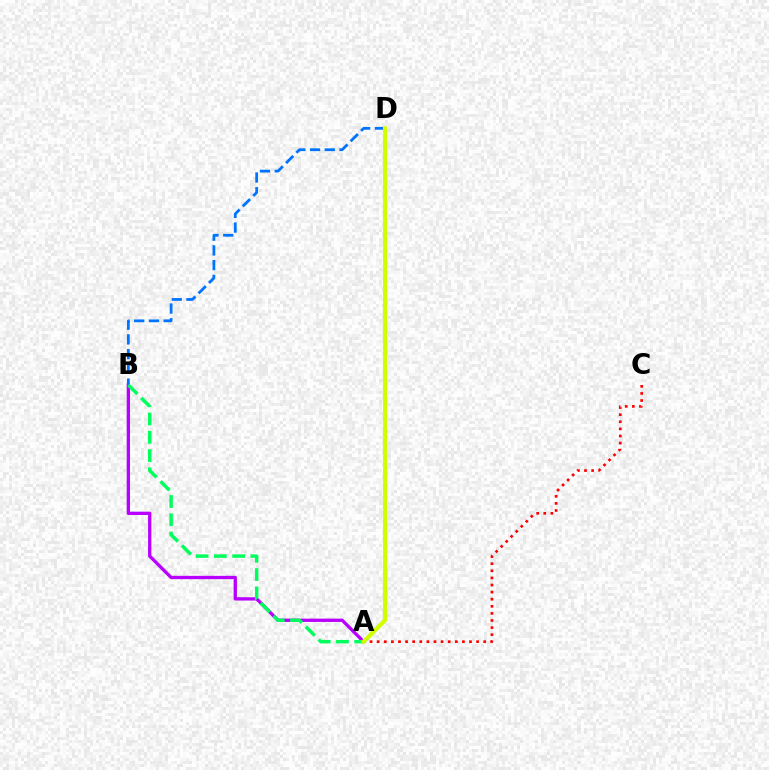{('A', 'B'): [{'color': '#b900ff', 'line_style': 'solid', 'thickness': 2.38}, {'color': '#00ff5c', 'line_style': 'dashed', 'thickness': 2.48}], ('B', 'D'): [{'color': '#0074ff', 'line_style': 'dashed', 'thickness': 2.0}], ('A', 'C'): [{'color': '#ff0000', 'line_style': 'dotted', 'thickness': 1.93}], ('A', 'D'): [{'color': '#d1ff00', 'line_style': 'solid', 'thickness': 2.97}]}